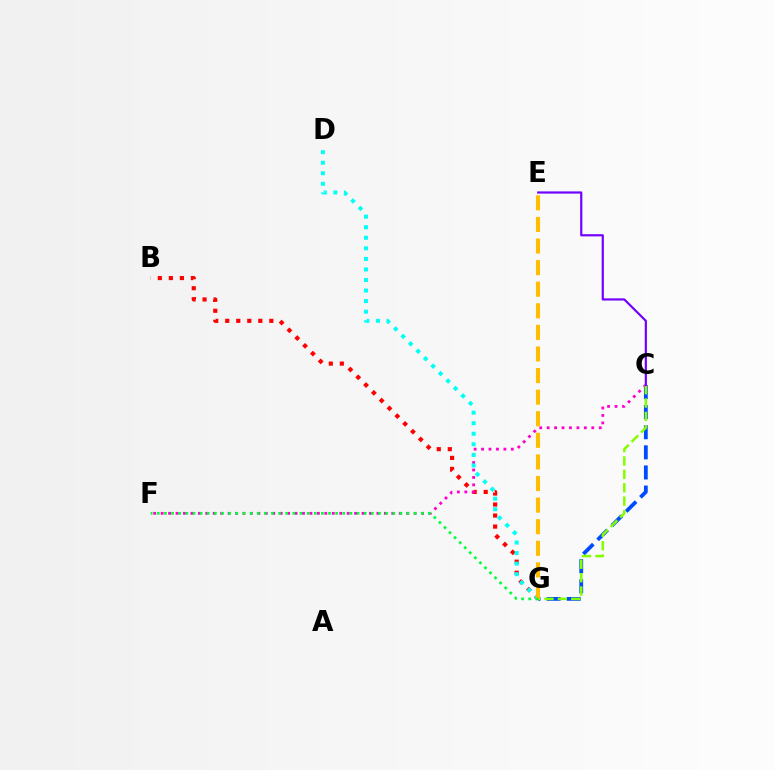{('C', 'G'): [{'color': '#004bff', 'line_style': 'dashed', 'thickness': 2.73}, {'color': '#84ff00', 'line_style': 'dashed', 'thickness': 1.82}], ('B', 'G'): [{'color': '#ff0000', 'line_style': 'dotted', 'thickness': 2.99}], ('C', 'F'): [{'color': '#ff00cf', 'line_style': 'dotted', 'thickness': 2.02}], ('D', 'G'): [{'color': '#00fff6', 'line_style': 'dotted', 'thickness': 2.87}], ('E', 'G'): [{'color': '#ffbd00', 'line_style': 'dashed', 'thickness': 2.93}], ('C', 'E'): [{'color': '#7200ff', 'line_style': 'solid', 'thickness': 1.58}], ('F', 'G'): [{'color': '#00ff39', 'line_style': 'dotted', 'thickness': 1.94}]}